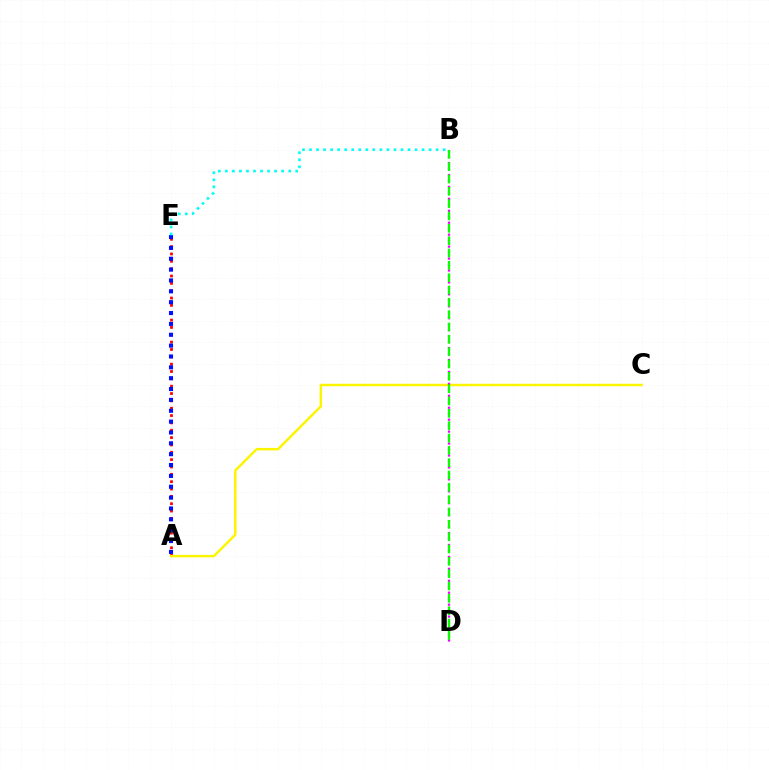{('A', 'E'): [{'color': '#ff0000', 'line_style': 'dotted', 'thickness': 2.0}, {'color': '#0010ff', 'line_style': 'dotted', 'thickness': 2.95}], ('A', 'C'): [{'color': '#fcf500', 'line_style': 'solid', 'thickness': 1.77}], ('B', 'D'): [{'color': '#ee00ff', 'line_style': 'dotted', 'thickness': 1.62}, {'color': '#08ff00', 'line_style': 'dashed', 'thickness': 1.68}], ('B', 'E'): [{'color': '#00fff6', 'line_style': 'dotted', 'thickness': 1.91}]}